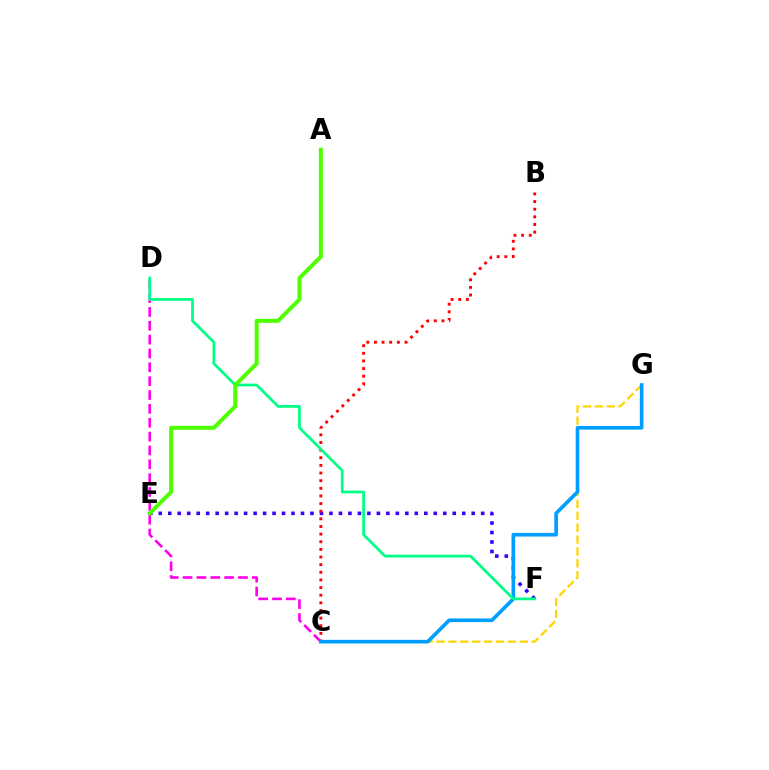{('C', 'G'): [{'color': '#ffd500', 'line_style': 'dashed', 'thickness': 1.61}, {'color': '#009eff', 'line_style': 'solid', 'thickness': 2.62}], ('C', 'D'): [{'color': '#ff00ed', 'line_style': 'dashed', 'thickness': 1.88}], ('E', 'F'): [{'color': '#3700ff', 'line_style': 'dotted', 'thickness': 2.58}], ('B', 'C'): [{'color': '#ff0000', 'line_style': 'dotted', 'thickness': 2.07}], ('D', 'F'): [{'color': '#00ff86', 'line_style': 'solid', 'thickness': 1.99}], ('A', 'E'): [{'color': '#4fff00', 'line_style': 'solid', 'thickness': 2.87}]}